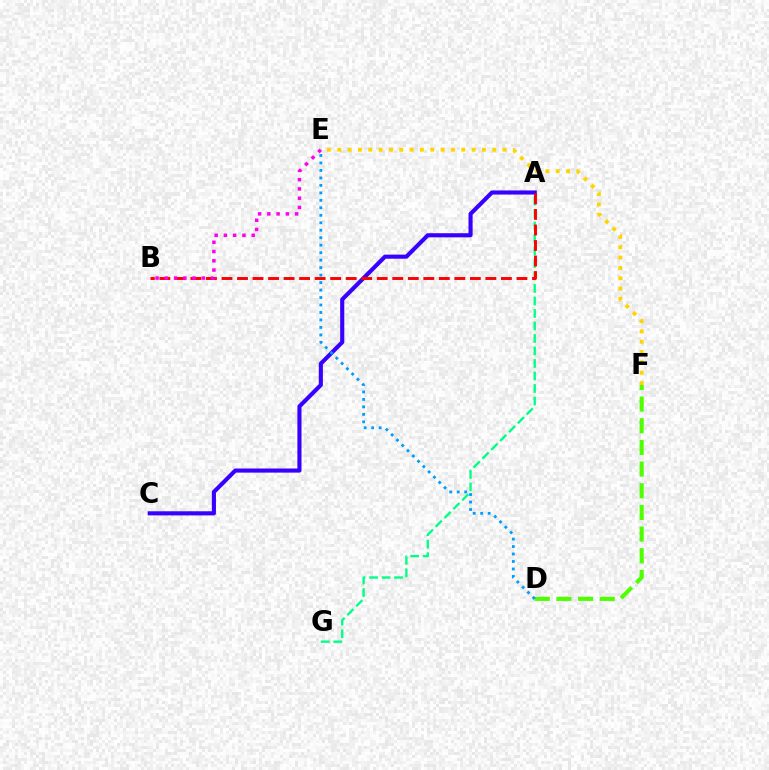{('D', 'F'): [{'color': '#4fff00', 'line_style': 'dashed', 'thickness': 2.94}], ('A', 'G'): [{'color': '#00ff86', 'line_style': 'dashed', 'thickness': 1.7}], ('A', 'C'): [{'color': '#3700ff', 'line_style': 'solid', 'thickness': 2.96}], ('A', 'B'): [{'color': '#ff0000', 'line_style': 'dashed', 'thickness': 2.11}], ('D', 'E'): [{'color': '#009eff', 'line_style': 'dotted', 'thickness': 2.03}], ('B', 'E'): [{'color': '#ff00ed', 'line_style': 'dotted', 'thickness': 2.52}], ('E', 'F'): [{'color': '#ffd500', 'line_style': 'dotted', 'thickness': 2.81}]}